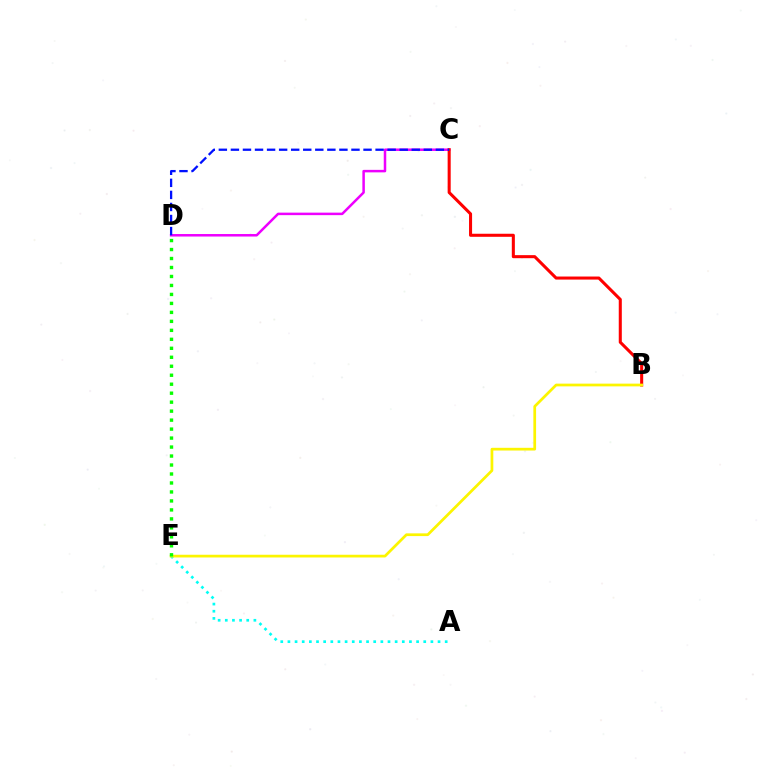{('C', 'D'): [{'color': '#ee00ff', 'line_style': 'solid', 'thickness': 1.8}, {'color': '#0010ff', 'line_style': 'dashed', 'thickness': 1.64}], ('B', 'C'): [{'color': '#ff0000', 'line_style': 'solid', 'thickness': 2.2}], ('A', 'E'): [{'color': '#00fff6', 'line_style': 'dotted', 'thickness': 1.94}], ('B', 'E'): [{'color': '#fcf500', 'line_style': 'solid', 'thickness': 1.96}], ('D', 'E'): [{'color': '#08ff00', 'line_style': 'dotted', 'thickness': 2.44}]}